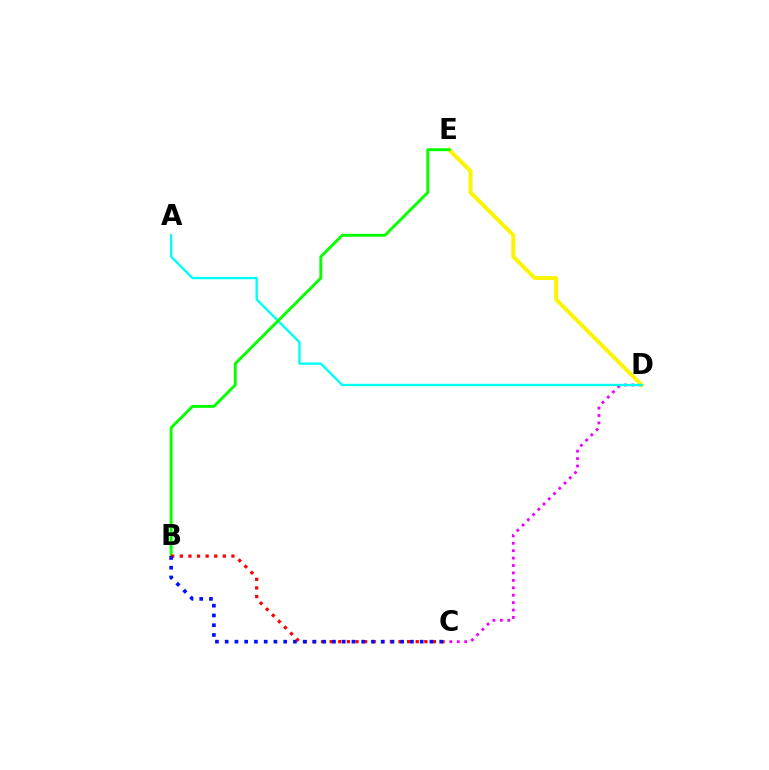{('C', 'D'): [{'color': '#ee00ff', 'line_style': 'dotted', 'thickness': 2.02}], ('D', 'E'): [{'color': '#fcf500', 'line_style': 'solid', 'thickness': 2.86}], ('A', 'D'): [{'color': '#00fff6', 'line_style': 'solid', 'thickness': 1.7}], ('B', 'E'): [{'color': '#08ff00', 'line_style': 'solid', 'thickness': 2.1}], ('B', 'C'): [{'color': '#ff0000', 'line_style': 'dotted', 'thickness': 2.34}, {'color': '#0010ff', 'line_style': 'dotted', 'thickness': 2.65}]}